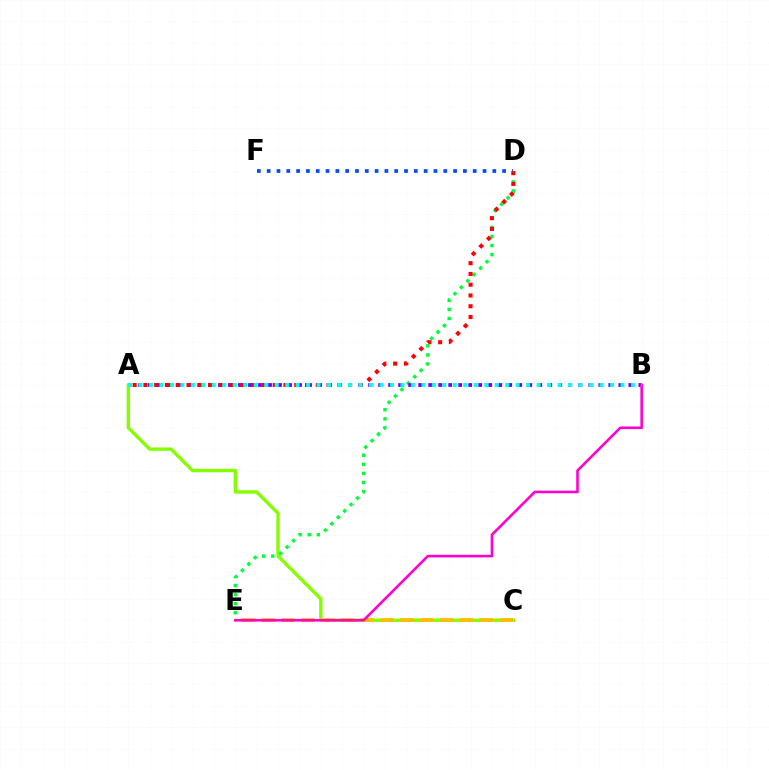{('A', 'C'): [{'color': '#84ff00', 'line_style': 'solid', 'thickness': 2.43}], ('D', 'F'): [{'color': '#004bff', 'line_style': 'dotted', 'thickness': 2.67}], ('D', 'E'): [{'color': '#00ff39', 'line_style': 'dotted', 'thickness': 2.46}], ('C', 'E'): [{'color': '#ffbd00', 'line_style': 'dashed', 'thickness': 2.69}], ('A', 'B'): [{'color': '#7200ff', 'line_style': 'dotted', 'thickness': 2.72}, {'color': '#00fff6', 'line_style': 'dotted', 'thickness': 2.85}], ('B', 'E'): [{'color': '#ff00cf', 'line_style': 'solid', 'thickness': 1.86}], ('A', 'D'): [{'color': '#ff0000', 'line_style': 'dotted', 'thickness': 2.93}]}